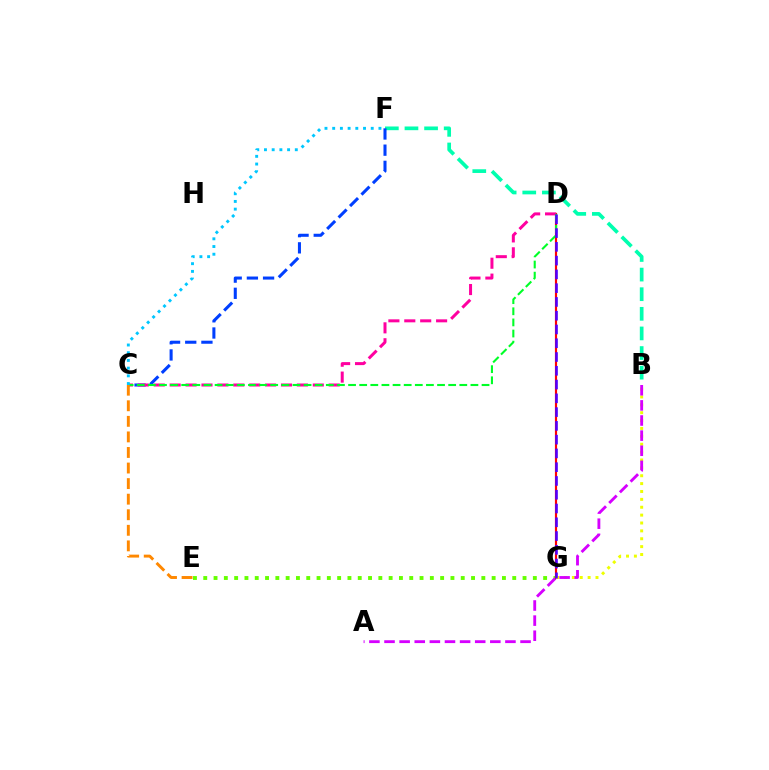{('B', 'F'): [{'color': '#00ffaf', 'line_style': 'dashed', 'thickness': 2.66}], ('E', 'G'): [{'color': '#66ff00', 'line_style': 'dotted', 'thickness': 2.8}], ('D', 'G'): [{'color': '#ff0000', 'line_style': 'solid', 'thickness': 1.56}, {'color': '#4f00ff', 'line_style': 'dashed', 'thickness': 1.87}], ('C', 'F'): [{'color': '#003fff', 'line_style': 'dashed', 'thickness': 2.2}, {'color': '#00c7ff', 'line_style': 'dotted', 'thickness': 2.09}], ('C', 'D'): [{'color': '#ff00a0', 'line_style': 'dashed', 'thickness': 2.16}, {'color': '#00ff27', 'line_style': 'dashed', 'thickness': 1.51}], ('B', 'G'): [{'color': '#eeff00', 'line_style': 'dotted', 'thickness': 2.14}], ('A', 'B'): [{'color': '#d600ff', 'line_style': 'dashed', 'thickness': 2.05}], ('C', 'E'): [{'color': '#ff8800', 'line_style': 'dashed', 'thickness': 2.11}]}